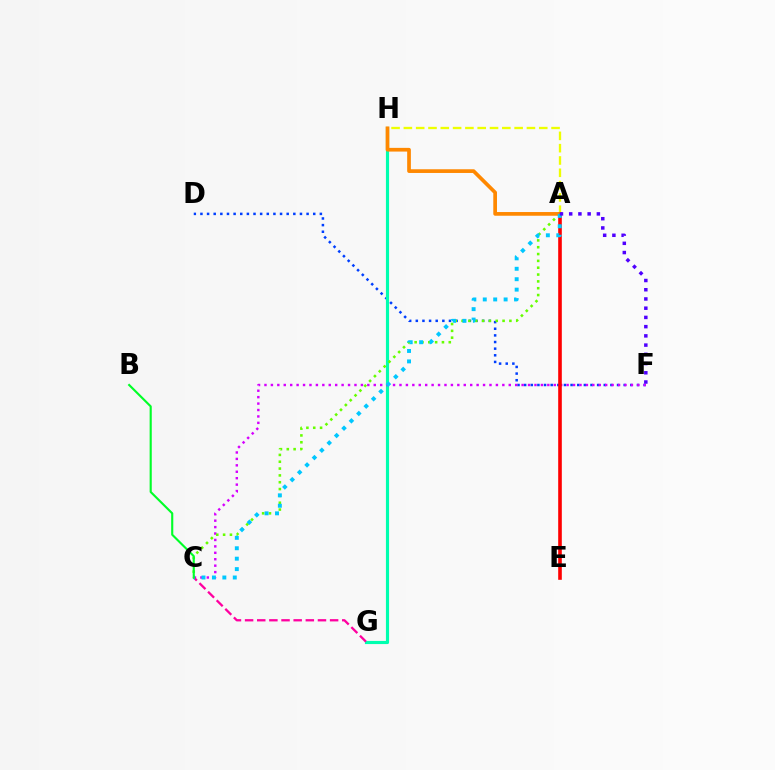{('D', 'F'): [{'color': '#003fff', 'line_style': 'dotted', 'thickness': 1.8}], ('G', 'H'): [{'color': '#00ffaf', 'line_style': 'solid', 'thickness': 2.26}], ('A', 'H'): [{'color': '#eeff00', 'line_style': 'dashed', 'thickness': 1.67}, {'color': '#ff8800', 'line_style': 'solid', 'thickness': 2.66}], ('C', 'F'): [{'color': '#d600ff', 'line_style': 'dotted', 'thickness': 1.75}], ('C', 'G'): [{'color': '#ff00a0', 'line_style': 'dashed', 'thickness': 1.65}], ('A', 'C'): [{'color': '#66ff00', 'line_style': 'dotted', 'thickness': 1.86}, {'color': '#00c7ff', 'line_style': 'dotted', 'thickness': 2.83}], ('A', 'E'): [{'color': '#ff0000', 'line_style': 'solid', 'thickness': 2.6}], ('A', 'F'): [{'color': '#4f00ff', 'line_style': 'dotted', 'thickness': 2.51}], ('B', 'C'): [{'color': '#00ff27', 'line_style': 'solid', 'thickness': 1.53}]}